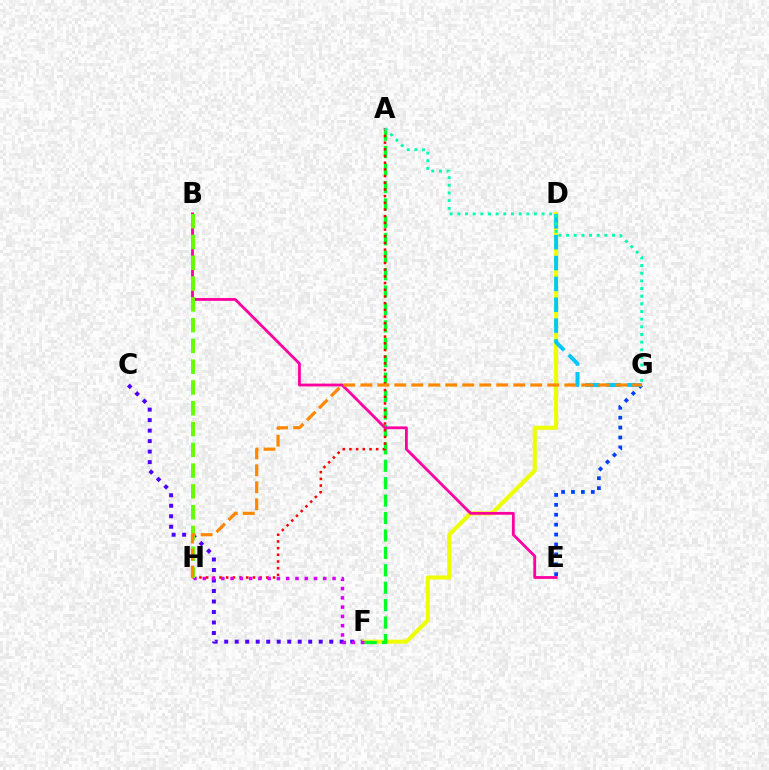{('C', 'F'): [{'color': '#4f00ff', 'line_style': 'dotted', 'thickness': 2.85}], ('D', 'F'): [{'color': '#eeff00', 'line_style': 'solid', 'thickness': 2.92}], ('A', 'F'): [{'color': '#00ff27', 'line_style': 'dashed', 'thickness': 2.37}], ('E', 'G'): [{'color': '#003fff', 'line_style': 'dotted', 'thickness': 2.69}], ('A', 'H'): [{'color': '#ff0000', 'line_style': 'dotted', 'thickness': 1.82}], ('B', 'E'): [{'color': '#ff00a0', 'line_style': 'solid', 'thickness': 2.02}], ('D', 'G'): [{'color': '#00c7ff', 'line_style': 'dashed', 'thickness': 2.83}], ('F', 'H'): [{'color': '#d600ff', 'line_style': 'dotted', 'thickness': 2.52}], ('B', 'H'): [{'color': '#66ff00', 'line_style': 'dashed', 'thickness': 2.82}], ('A', 'G'): [{'color': '#00ffaf', 'line_style': 'dotted', 'thickness': 2.08}], ('G', 'H'): [{'color': '#ff8800', 'line_style': 'dashed', 'thickness': 2.31}]}